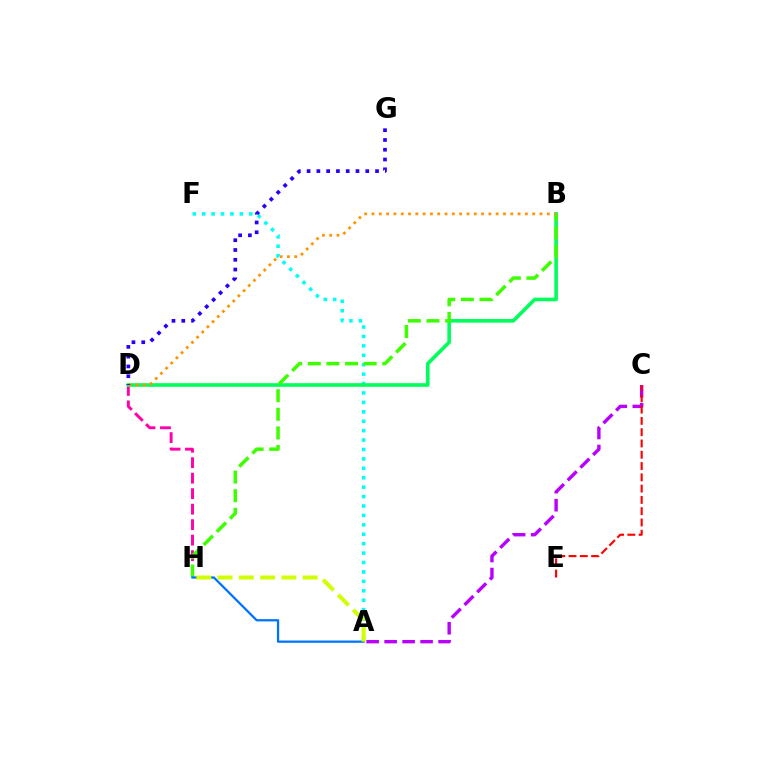{('A', 'F'): [{'color': '#00fff6', 'line_style': 'dotted', 'thickness': 2.56}], ('A', 'C'): [{'color': '#b900ff', 'line_style': 'dashed', 'thickness': 2.44}], ('D', 'H'): [{'color': '#ff00ac', 'line_style': 'dashed', 'thickness': 2.1}], ('B', 'D'): [{'color': '#00ff5c', 'line_style': 'solid', 'thickness': 2.61}, {'color': '#ff9400', 'line_style': 'dotted', 'thickness': 1.98}], ('B', 'H'): [{'color': '#3dff00', 'line_style': 'dashed', 'thickness': 2.53}], ('A', 'H'): [{'color': '#0074ff', 'line_style': 'solid', 'thickness': 1.64}, {'color': '#d1ff00', 'line_style': 'dashed', 'thickness': 2.89}], ('C', 'E'): [{'color': '#ff0000', 'line_style': 'dashed', 'thickness': 1.53}], ('D', 'G'): [{'color': '#2500ff', 'line_style': 'dotted', 'thickness': 2.66}]}